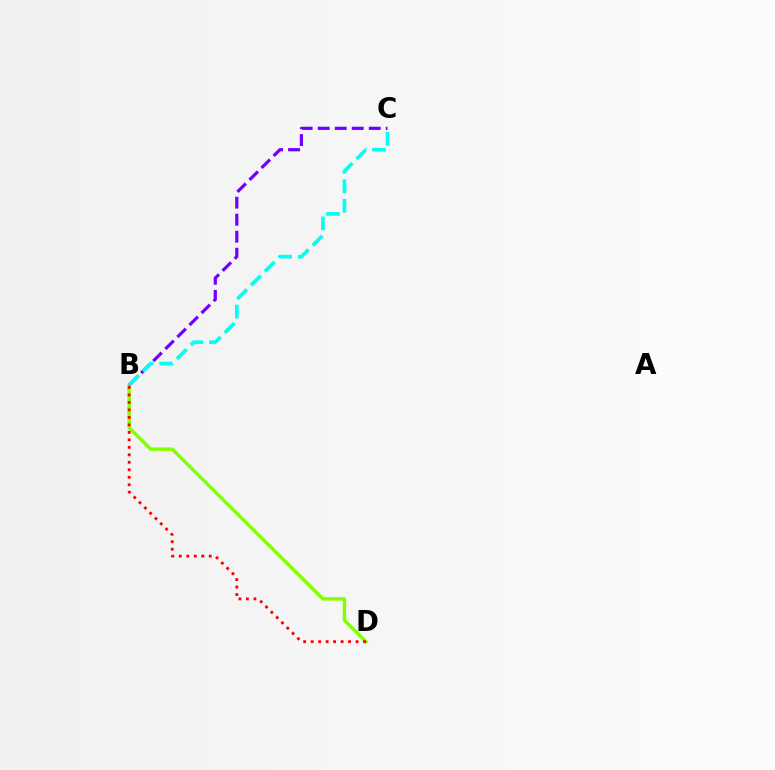{('B', 'D'): [{'color': '#84ff00', 'line_style': 'solid', 'thickness': 2.46}, {'color': '#ff0000', 'line_style': 'dotted', 'thickness': 2.03}], ('B', 'C'): [{'color': '#7200ff', 'line_style': 'dashed', 'thickness': 2.31}, {'color': '#00fff6', 'line_style': 'dashed', 'thickness': 2.65}]}